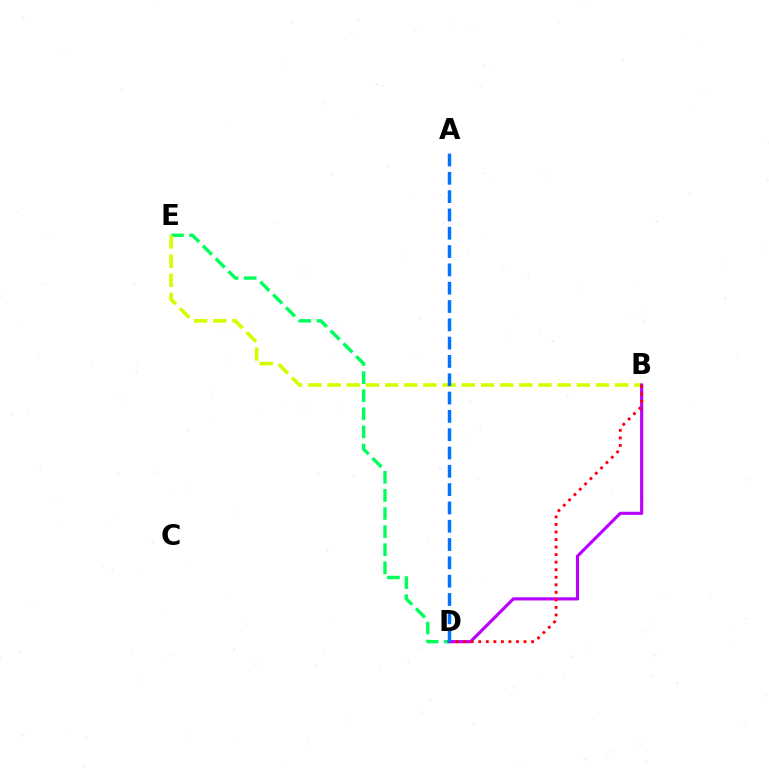{('D', 'E'): [{'color': '#00ff5c', 'line_style': 'dashed', 'thickness': 2.46}], ('B', 'E'): [{'color': '#d1ff00', 'line_style': 'dashed', 'thickness': 2.6}], ('B', 'D'): [{'color': '#b900ff', 'line_style': 'solid', 'thickness': 2.27}, {'color': '#ff0000', 'line_style': 'dotted', 'thickness': 2.05}], ('A', 'D'): [{'color': '#0074ff', 'line_style': 'dashed', 'thickness': 2.49}]}